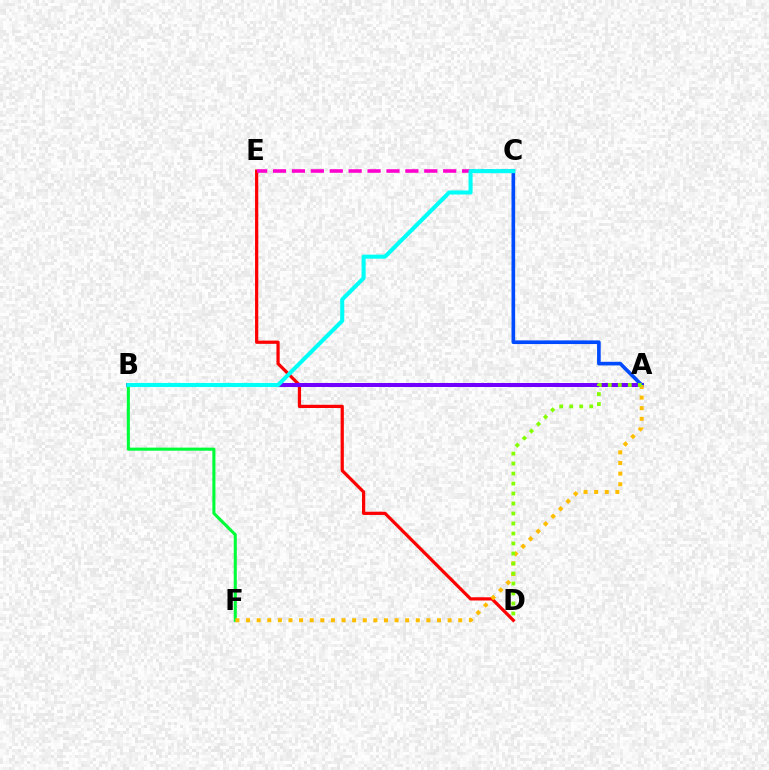{('D', 'E'): [{'color': '#ff0000', 'line_style': 'solid', 'thickness': 2.33}], ('A', 'B'): [{'color': '#7200ff', 'line_style': 'solid', 'thickness': 2.87}], ('B', 'F'): [{'color': '#00ff39', 'line_style': 'solid', 'thickness': 2.22}], ('A', 'C'): [{'color': '#004bff', 'line_style': 'solid', 'thickness': 2.63}], ('A', 'F'): [{'color': '#ffbd00', 'line_style': 'dotted', 'thickness': 2.88}], ('A', 'D'): [{'color': '#84ff00', 'line_style': 'dotted', 'thickness': 2.72}], ('C', 'E'): [{'color': '#ff00cf', 'line_style': 'dashed', 'thickness': 2.57}], ('B', 'C'): [{'color': '#00fff6', 'line_style': 'solid', 'thickness': 2.92}]}